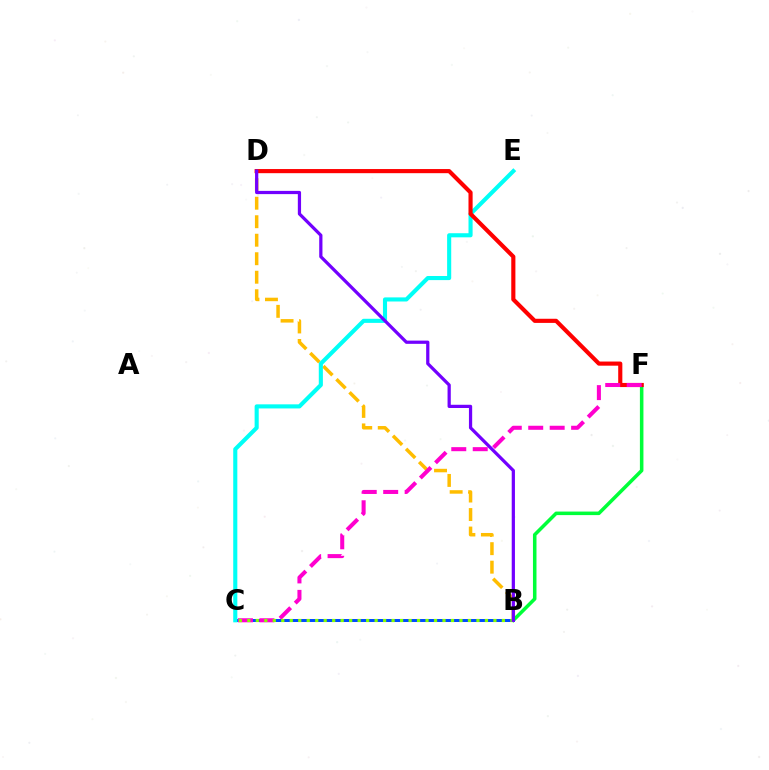{('B', 'D'): [{'color': '#ffbd00', 'line_style': 'dashed', 'thickness': 2.51}, {'color': '#7200ff', 'line_style': 'solid', 'thickness': 2.33}], ('B', 'F'): [{'color': '#00ff39', 'line_style': 'solid', 'thickness': 2.55}], ('B', 'C'): [{'color': '#004bff', 'line_style': 'solid', 'thickness': 2.14}, {'color': '#84ff00', 'line_style': 'dotted', 'thickness': 2.31}], ('C', 'E'): [{'color': '#00fff6', 'line_style': 'solid', 'thickness': 2.95}], ('D', 'F'): [{'color': '#ff0000', 'line_style': 'solid', 'thickness': 2.98}], ('C', 'F'): [{'color': '#ff00cf', 'line_style': 'dashed', 'thickness': 2.91}]}